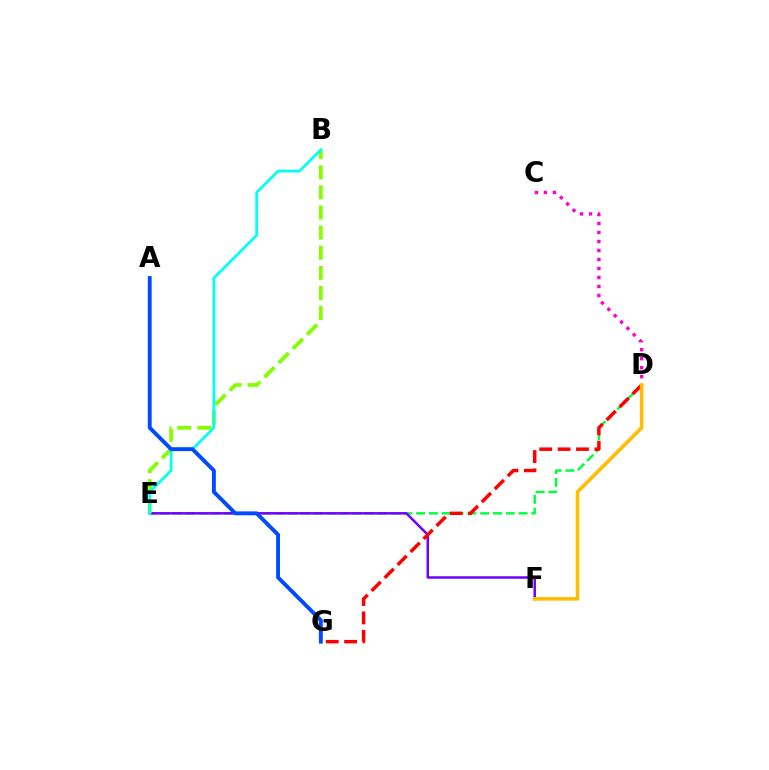{('C', 'D'): [{'color': '#ff00cf', 'line_style': 'dotted', 'thickness': 2.44}], ('D', 'E'): [{'color': '#00ff39', 'line_style': 'dashed', 'thickness': 1.74}], ('E', 'F'): [{'color': '#7200ff', 'line_style': 'solid', 'thickness': 1.81}], ('B', 'E'): [{'color': '#84ff00', 'line_style': 'dashed', 'thickness': 2.73}, {'color': '#00fff6', 'line_style': 'solid', 'thickness': 1.98}], ('D', 'G'): [{'color': '#ff0000', 'line_style': 'dashed', 'thickness': 2.5}], ('A', 'G'): [{'color': '#004bff', 'line_style': 'solid', 'thickness': 2.8}], ('D', 'F'): [{'color': '#ffbd00', 'line_style': 'solid', 'thickness': 2.6}]}